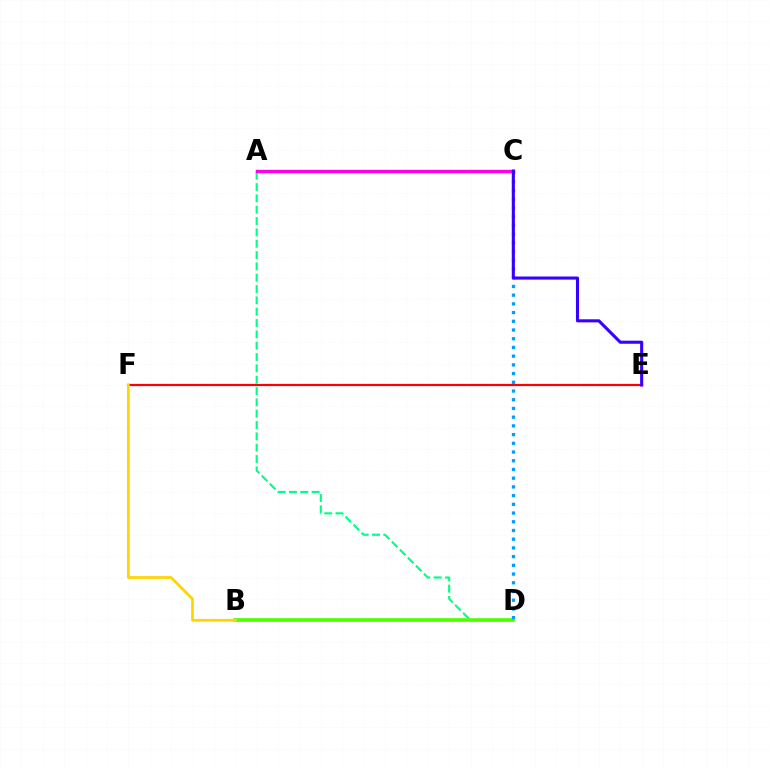{('A', 'D'): [{'color': '#00ff86', 'line_style': 'dashed', 'thickness': 1.54}], ('E', 'F'): [{'color': '#ff0000', 'line_style': 'solid', 'thickness': 1.59}], ('B', 'D'): [{'color': '#4fff00', 'line_style': 'solid', 'thickness': 2.64}], ('A', 'C'): [{'color': '#ff00ed', 'line_style': 'solid', 'thickness': 2.45}], ('C', 'D'): [{'color': '#009eff', 'line_style': 'dotted', 'thickness': 2.37}], ('B', 'F'): [{'color': '#ffd500', 'line_style': 'solid', 'thickness': 1.96}], ('C', 'E'): [{'color': '#3700ff', 'line_style': 'solid', 'thickness': 2.23}]}